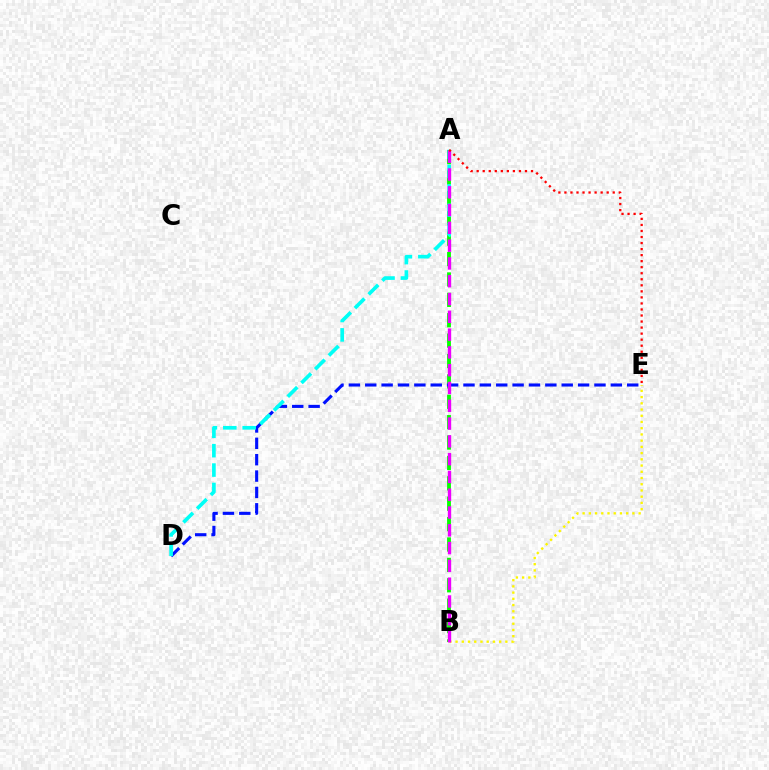{('B', 'E'): [{'color': '#fcf500', 'line_style': 'dotted', 'thickness': 1.69}], ('A', 'B'): [{'color': '#08ff00', 'line_style': 'dashed', 'thickness': 2.77}, {'color': '#ee00ff', 'line_style': 'dashed', 'thickness': 2.42}], ('D', 'E'): [{'color': '#0010ff', 'line_style': 'dashed', 'thickness': 2.22}], ('A', 'D'): [{'color': '#00fff6', 'line_style': 'dashed', 'thickness': 2.64}], ('A', 'E'): [{'color': '#ff0000', 'line_style': 'dotted', 'thickness': 1.64}]}